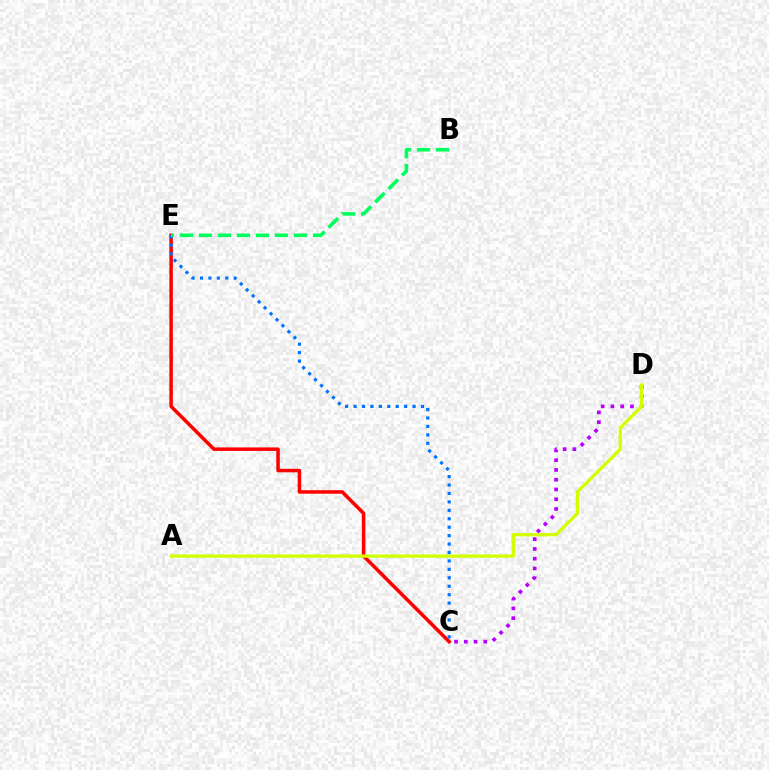{('C', 'D'): [{'color': '#b900ff', 'line_style': 'dotted', 'thickness': 2.65}], ('C', 'E'): [{'color': '#ff0000', 'line_style': 'solid', 'thickness': 2.53}, {'color': '#0074ff', 'line_style': 'dotted', 'thickness': 2.29}], ('B', 'E'): [{'color': '#00ff5c', 'line_style': 'dashed', 'thickness': 2.58}], ('A', 'D'): [{'color': '#d1ff00', 'line_style': 'solid', 'thickness': 2.34}]}